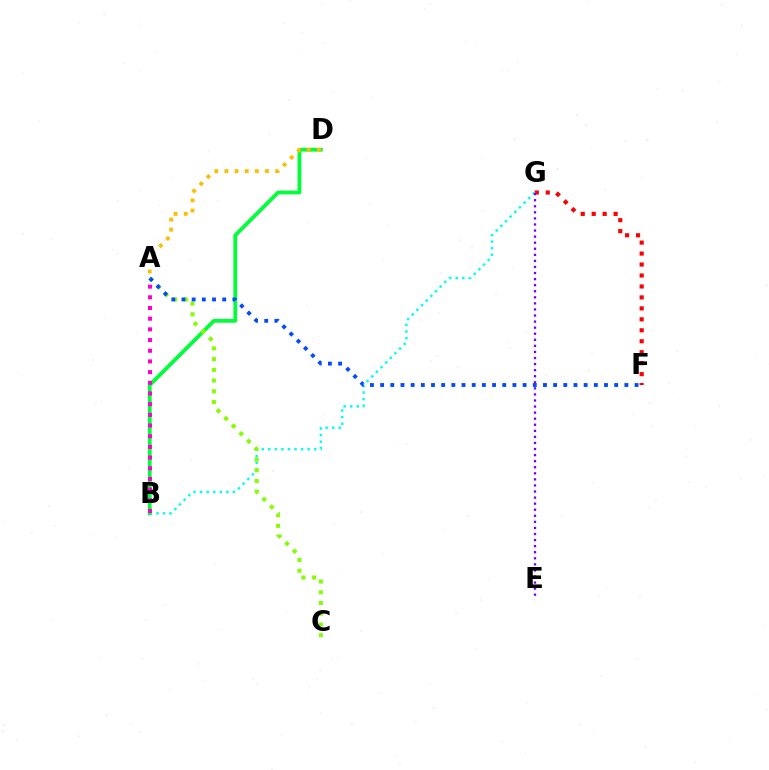{('F', 'G'): [{'color': '#ff0000', 'line_style': 'dotted', 'thickness': 2.98}], ('B', 'G'): [{'color': '#00fff6', 'line_style': 'dotted', 'thickness': 1.78}], ('B', 'D'): [{'color': '#00ff39', 'line_style': 'solid', 'thickness': 2.73}], ('A', 'C'): [{'color': '#84ff00', 'line_style': 'dotted', 'thickness': 2.92}], ('A', 'F'): [{'color': '#004bff', 'line_style': 'dotted', 'thickness': 2.76}], ('A', 'B'): [{'color': '#ff00cf', 'line_style': 'dotted', 'thickness': 2.9}], ('E', 'G'): [{'color': '#7200ff', 'line_style': 'dotted', 'thickness': 1.65}], ('A', 'D'): [{'color': '#ffbd00', 'line_style': 'dotted', 'thickness': 2.75}]}